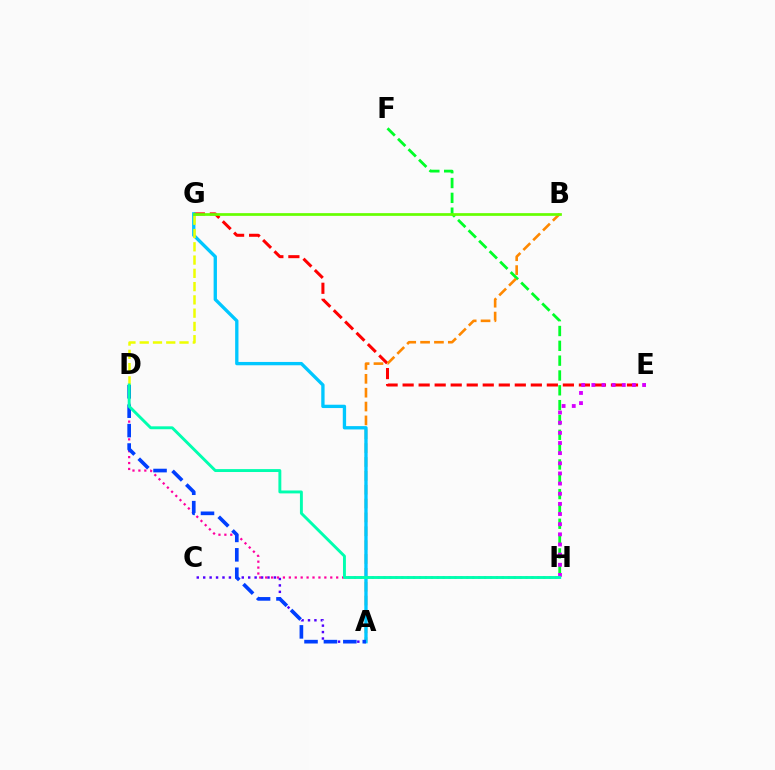{('A', 'C'): [{'color': '#4f00ff', 'line_style': 'dotted', 'thickness': 1.75}], ('E', 'G'): [{'color': '#ff0000', 'line_style': 'dashed', 'thickness': 2.18}], ('F', 'H'): [{'color': '#00ff27', 'line_style': 'dashed', 'thickness': 2.01}], ('A', 'B'): [{'color': '#ff8800', 'line_style': 'dashed', 'thickness': 1.88}], ('D', 'H'): [{'color': '#ff00a0', 'line_style': 'dotted', 'thickness': 1.61}, {'color': '#00ffaf', 'line_style': 'solid', 'thickness': 2.09}], ('A', 'G'): [{'color': '#00c7ff', 'line_style': 'solid', 'thickness': 2.4}], ('D', 'G'): [{'color': '#eeff00', 'line_style': 'dashed', 'thickness': 1.8}], ('E', 'H'): [{'color': '#d600ff', 'line_style': 'dotted', 'thickness': 2.76}], ('A', 'D'): [{'color': '#003fff', 'line_style': 'dashed', 'thickness': 2.64}], ('B', 'G'): [{'color': '#66ff00', 'line_style': 'solid', 'thickness': 1.96}]}